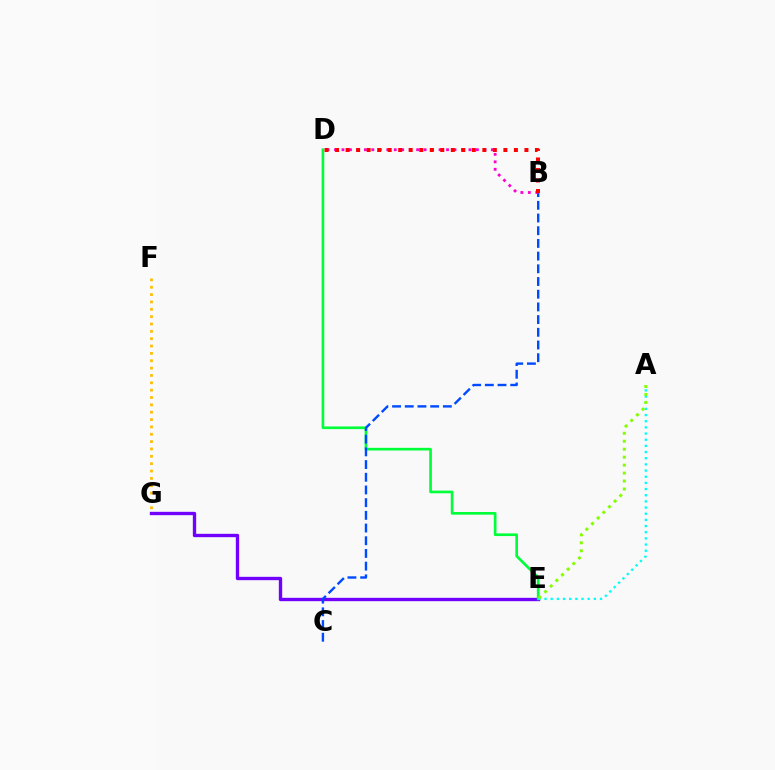{('E', 'G'): [{'color': '#7200ff', 'line_style': 'solid', 'thickness': 2.41}], ('F', 'G'): [{'color': '#ffbd00', 'line_style': 'dotted', 'thickness': 2.0}], ('D', 'E'): [{'color': '#00ff39', 'line_style': 'solid', 'thickness': 1.92}], ('B', 'C'): [{'color': '#004bff', 'line_style': 'dashed', 'thickness': 1.72}], ('A', 'E'): [{'color': '#00fff6', 'line_style': 'dotted', 'thickness': 1.68}, {'color': '#84ff00', 'line_style': 'dotted', 'thickness': 2.16}], ('B', 'D'): [{'color': '#ff00cf', 'line_style': 'dotted', 'thickness': 2.03}, {'color': '#ff0000', 'line_style': 'dotted', 'thickness': 2.86}]}